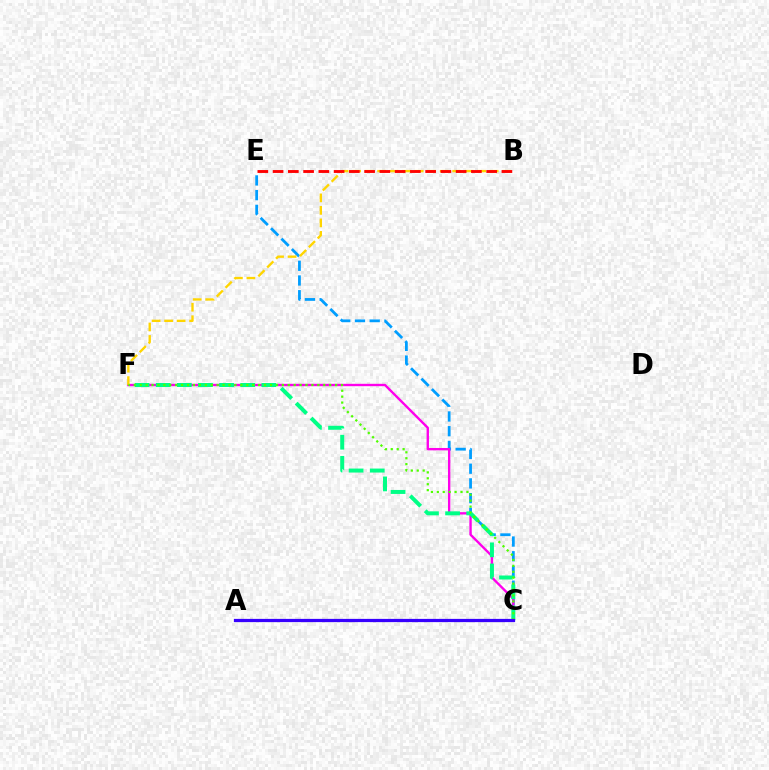{('C', 'E'): [{'color': '#009eff', 'line_style': 'dashed', 'thickness': 2.0}], ('C', 'F'): [{'color': '#ff00ed', 'line_style': 'solid', 'thickness': 1.71}, {'color': '#00ff86', 'line_style': 'dashed', 'thickness': 2.87}, {'color': '#4fff00', 'line_style': 'dotted', 'thickness': 1.61}], ('B', 'F'): [{'color': '#ffd500', 'line_style': 'dashed', 'thickness': 1.7}], ('B', 'E'): [{'color': '#ff0000', 'line_style': 'dashed', 'thickness': 2.07}], ('A', 'C'): [{'color': '#3700ff', 'line_style': 'solid', 'thickness': 2.33}]}